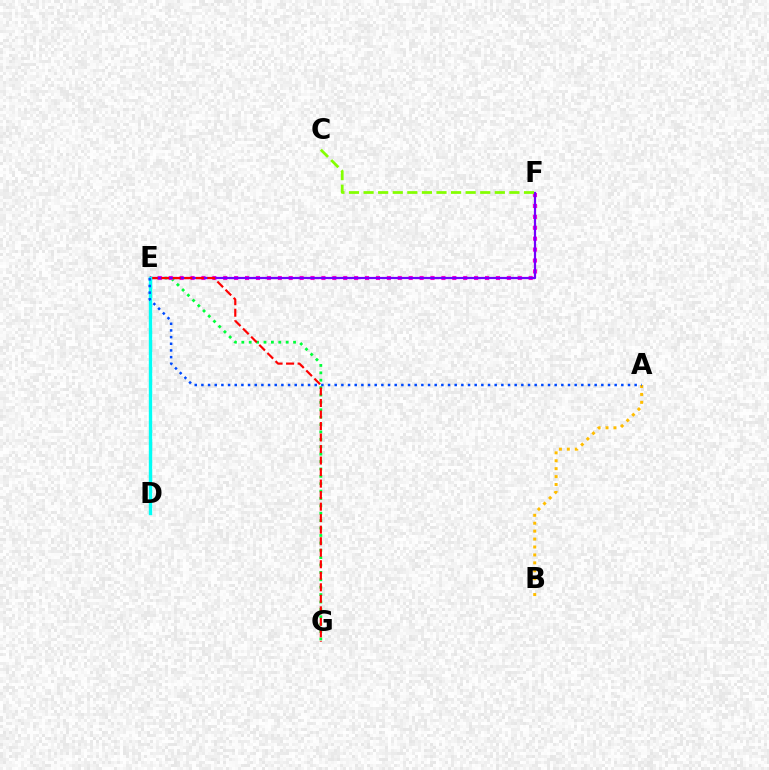{('E', 'G'): [{'color': '#00ff39', 'line_style': 'dotted', 'thickness': 2.01}, {'color': '#ff0000', 'line_style': 'dashed', 'thickness': 1.56}], ('E', 'F'): [{'color': '#ff00cf', 'line_style': 'dotted', 'thickness': 2.96}, {'color': '#7200ff', 'line_style': 'solid', 'thickness': 1.6}], ('C', 'F'): [{'color': '#84ff00', 'line_style': 'dashed', 'thickness': 1.98}], ('D', 'E'): [{'color': '#00fff6', 'line_style': 'solid', 'thickness': 2.44}], ('A', 'B'): [{'color': '#ffbd00', 'line_style': 'dotted', 'thickness': 2.15}], ('A', 'E'): [{'color': '#004bff', 'line_style': 'dotted', 'thickness': 1.81}]}